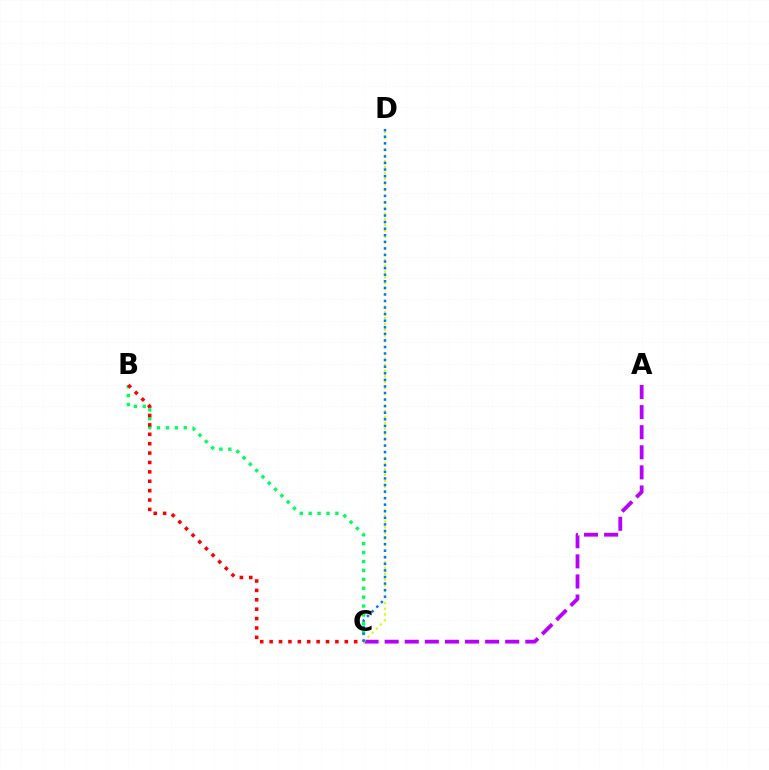{('A', 'C'): [{'color': '#b900ff', 'line_style': 'dashed', 'thickness': 2.73}], ('C', 'D'): [{'color': '#d1ff00', 'line_style': 'dotted', 'thickness': 1.58}, {'color': '#0074ff', 'line_style': 'dotted', 'thickness': 1.79}], ('B', 'C'): [{'color': '#00ff5c', 'line_style': 'dotted', 'thickness': 2.42}, {'color': '#ff0000', 'line_style': 'dotted', 'thickness': 2.55}]}